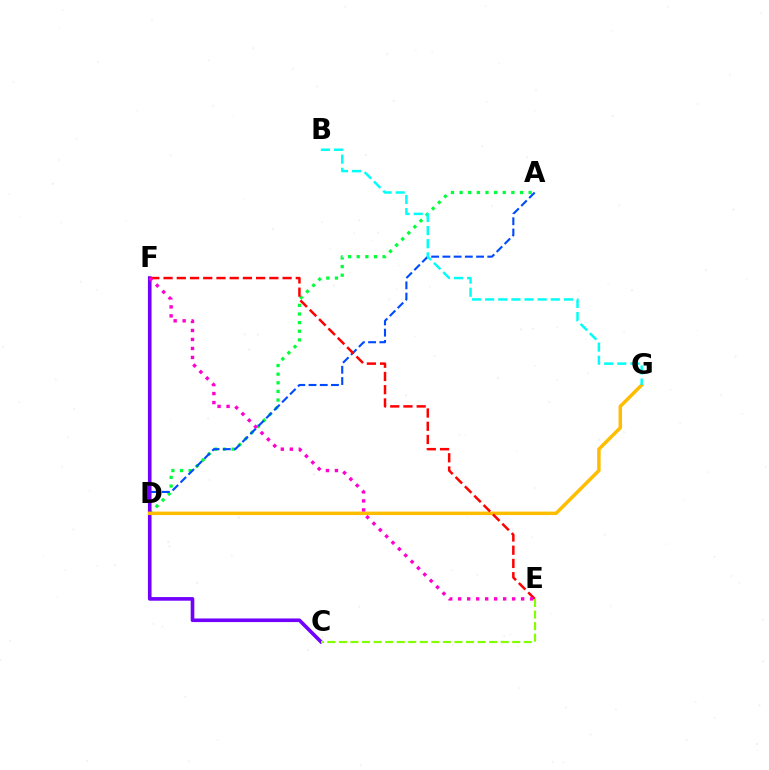{('A', 'D'): [{'color': '#00ff39', 'line_style': 'dotted', 'thickness': 2.34}, {'color': '#004bff', 'line_style': 'dashed', 'thickness': 1.53}], ('C', 'F'): [{'color': '#7200ff', 'line_style': 'solid', 'thickness': 2.61}], ('D', 'G'): [{'color': '#ffbd00', 'line_style': 'solid', 'thickness': 2.5}], ('B', 'G'): [{'color': '#00fff6', 'line_style': 'dashed', 'thickness': 1.78}], ('E', 'F'): [{'color': '#ff0000', 'line_style': 'dashed', 'thickness': 1.8}, {'color': '#ff00cf', 'line_style': 'dotted', 'thickness': 2.44}], ('C', 'E'): [{'color': '#84ff00', 'line_style': 'dashed', 'thickness': 1.57}]}